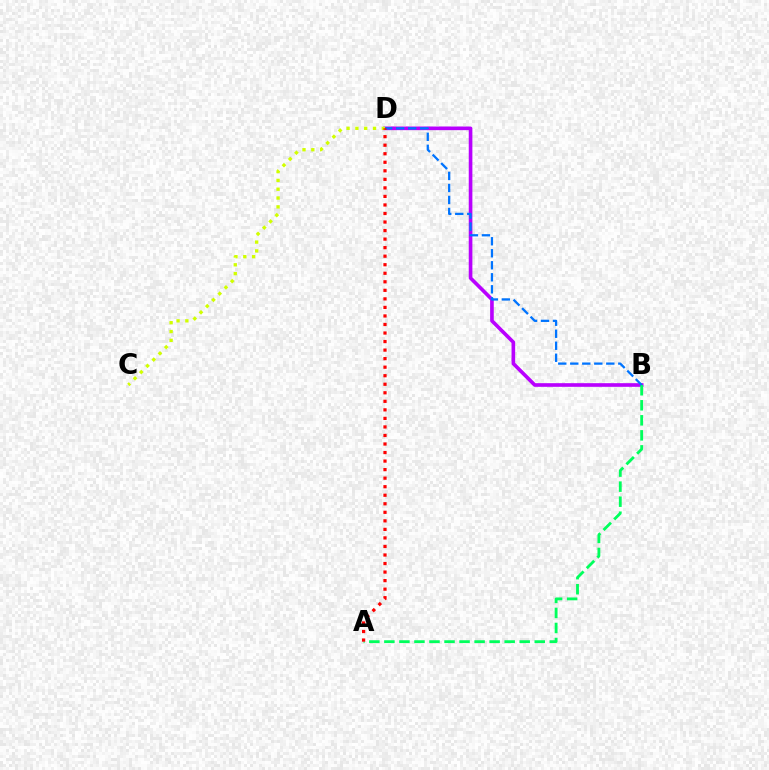{('B', 'D'): [{'color': '#b900ff', 'line_style': 'solid', 'thickness': 2.62}, {'color': '#0074ff', 'line_style': 'dashed', 'thickness': 1.63}], ('A', 'B'): [{'color': '#00ff5c', 'line_style': 'dashed', 'thickness': 2.04}], ('C', 'D'): [{'color': '#d1ff00', 'line_style': 'dotted', 'thickness': 2.4}], ('A', 'D'): [{'color': '#ff0000', 'line_style': 'dotted', 'thickness': 2.32}]}